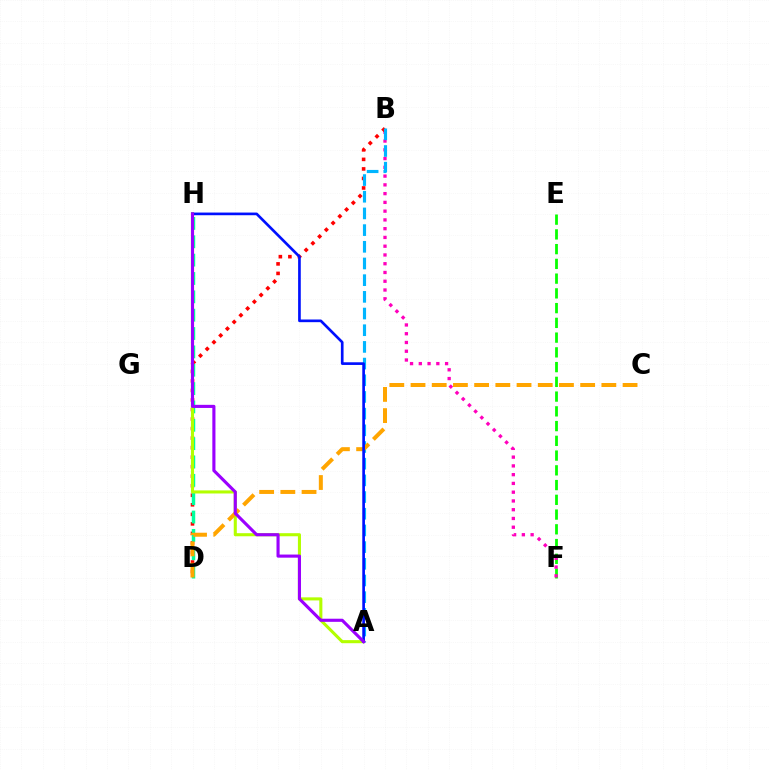{('E', 'F'): [{'color': '#08ff00', 'line_style': 'dashed', 'thickness': 2.0}], ('B', 'F'): [{'color': '#ff00bd', 'line_style': 'dotted', 'thickness': 2.38}], ('B', 'D'): [{'color': '#ff0000', 'line_style': 'dotted', 'thickness': 2.59}], ('D', 'H'): [{'color': '#00ff9d', 'line_style': 'dashed', 'thickness': 2.49}], ('A', 'H'): [{'color': '#b3ff00', 'line_style': 'solid', 'thickness': 2.22}, {'color': '#0010ff', 'line_style': 'solid', 'thickness': 1.92}, {'color': '#9b00ff', 'line_style': 'solid', 'thickness': 2.24}], ('A', 'B'): [{'color': '#00b5ff', 'line_style': 'dashed', 'thickness': 2.27}], ('C', 'D'): [{'color': '#ffa500', 'line_style': 'dashed', 'thickness': 2.88}]}